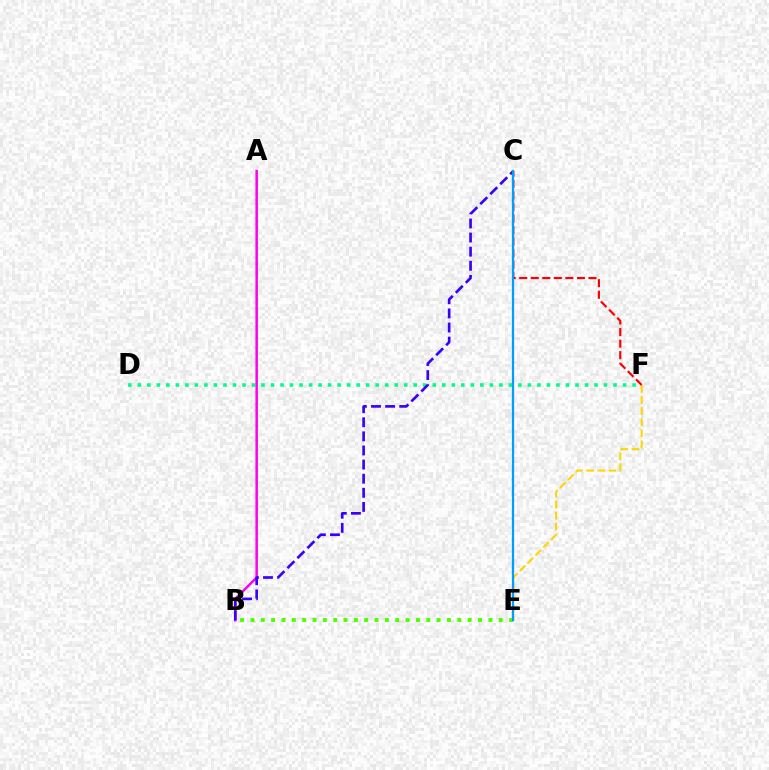{('D', 'F'): [{'color': '#00ff86', 'line_style': 'dotted', 'thickness': 2.59}], ('A', 'B'): [{'color': '#ff00ed', 'line_style': 'solid', 'thickness': 1.8}], ('B', 'E'): [{'color': '#4fff00', 'line_style': 'dotted', 'thickness': 2.81}], ('B', 'C'): [{'color': '#3700ff', 'line_style': 'dashed', 'thickness': 1.92}], ('E', 'F'): [{'color': '#ffd500', 'line_style': 'dashed', 'thickness': 1.51}], ('C', 'F'): [{'color': '#ff0000', 'line_style': 'dashed', 'thickness': 1.57}], ('C', 'E'): [{'color': '#009eff', 'line_style': 'solid', 'thickness': 1.62}]}